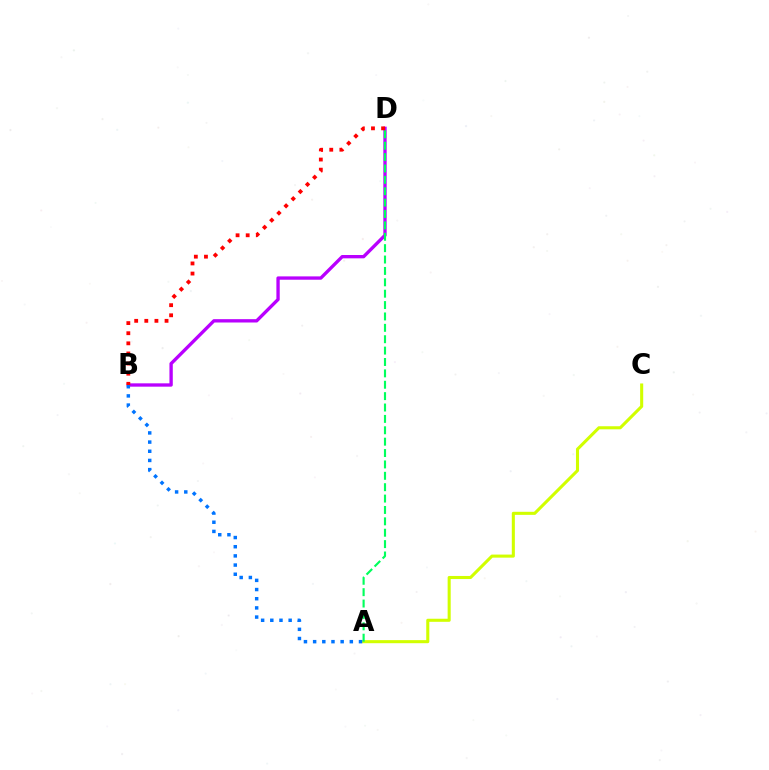{('A', 'C'): [{'color': '#d1ff00', 'line_style': 'solid', 'thickness': 2.21}], ('B', 'D'): [{'color': '#b900ff', 'line_style': 'solid', 'thickness': 2.4}, {'color': '#ff0000', 'line_style': 'dotted', 'thickness': 2.75}], ('A', 'D'): [{'color': '#00ff5c', 'line_style': 'dashed', 'thickness': 1.55}], ('A', 'B'): [{'color': '#0074ff', 'line_style': 'dotted', 'thickness': 2.49}]}